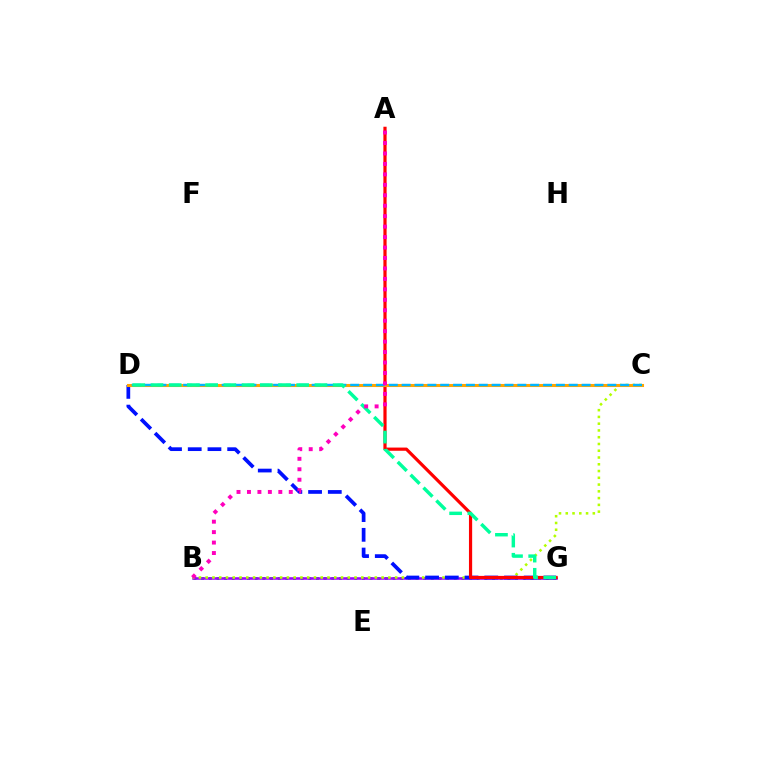{('B', 'G'): [{'color': '#08ff00', 'line_style': 'dotted', 'thickness': 2.08}, {'color': '#9b00ff', 'line_style': 'solid', 'thickness': 1.85}], ('B', 'C'): [{'color': '#b3ff00', 'line_style': 'dotted', 'thickness': 1.84}], ('D', 'G'): [{'color': '#0010ff', 'line_style': 'dashed', 'thickness': 2.68}, {'color': '#00ff9d', 'line_style': 'dashed', 'thickness': 2.47}], ('A', 'G'): [{'color': '#ff0000', 'line_style': 'solid', 'thickness': 2.3}], ('C', 'D'): [{'color': '#ffa500', 'line_style': 'solid', 'thickness': 2.21}, {'color': '#00b5ff', 'line_style': 'dashed', 'thickness': 1.75}], ('A', 'B'): [{'color': '#ff00bd', 'line_style': 'dotted', 'thickness': 2.84}]}